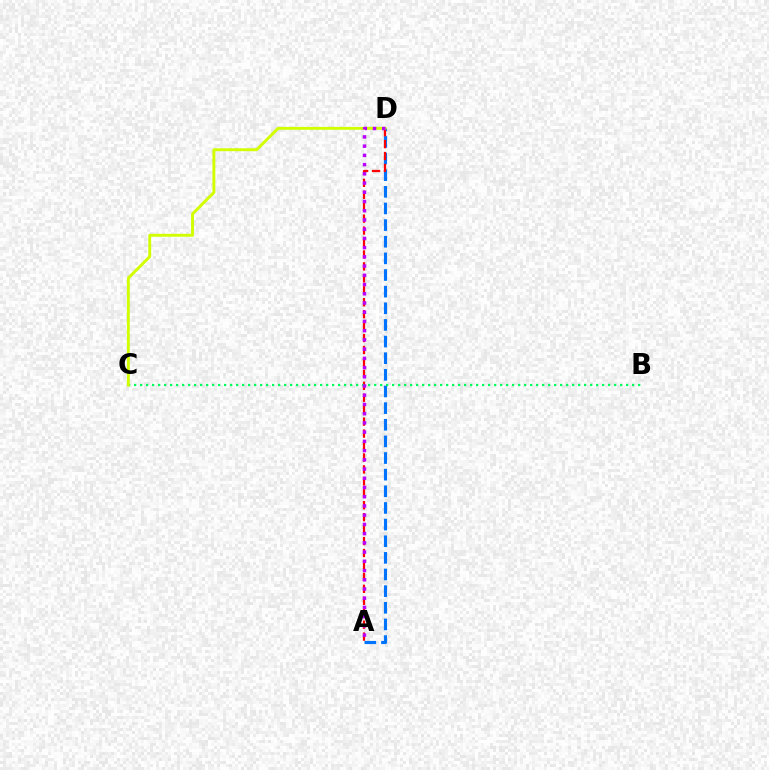{('A', 'D'): [{'color': '#0074ff', 'line_style': 'dashed', 'thickness': 2.26}, {'color': '#ff0000', 'line_style': 'dashed', 'thickness': 1.62}, {'color': '#b900ff', 'line_style': 'dotted', 'thickness': 2.51}], ('B', 'C'): [{'color': '#00ff5c', 'line_style': 'dotted', 'thickness': 1.63}], ('C', 'D'): [{'color': '#d1ff00', 'line_style': 'solid', 'thickness': 2.1}]}